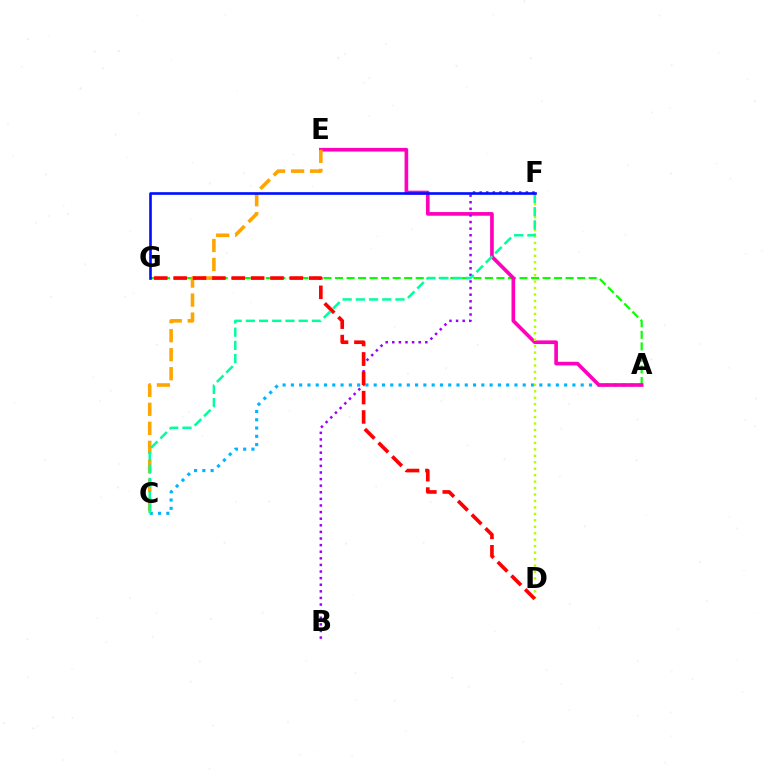{('A', 'C'): [{'color': '#00b5ff', 'line_style': 'dotted', 'thickness': 2.25}], ('A', 'G'): [{'color': '#08ff00', 'line_style': 'dashed', 'thickness': 1.57}], ('A', 'E'): [{'color': '#ff00bd', 'line_style': 'solid', 'thickness': 2.63}], ('C', 'E'): [{'color': '#ffa500', 'line_style': 'dashed', 'thickness': 2.58}], ('B', 'F'): [{'color': '#9b00ff', 'line_style': 'dotted', 'thickness': 1.79}], ('D', 'F'): [{'color': '#b3ff00', 'line_style': 'dotted', 'thickness': 1.75}], ('D', 'G'): [{'color': '#ff0000', 'line_style': 'dashed', 'thickness': 2.63}], ('C', 'F'): [{'color': '#00ff9d', 'line_style': 'dashed', 'thickness': 1.79}], ('F', 'G'): [{'color': '#0010ff', 'line_style': 'solid', 'thickness': 1.9}]}